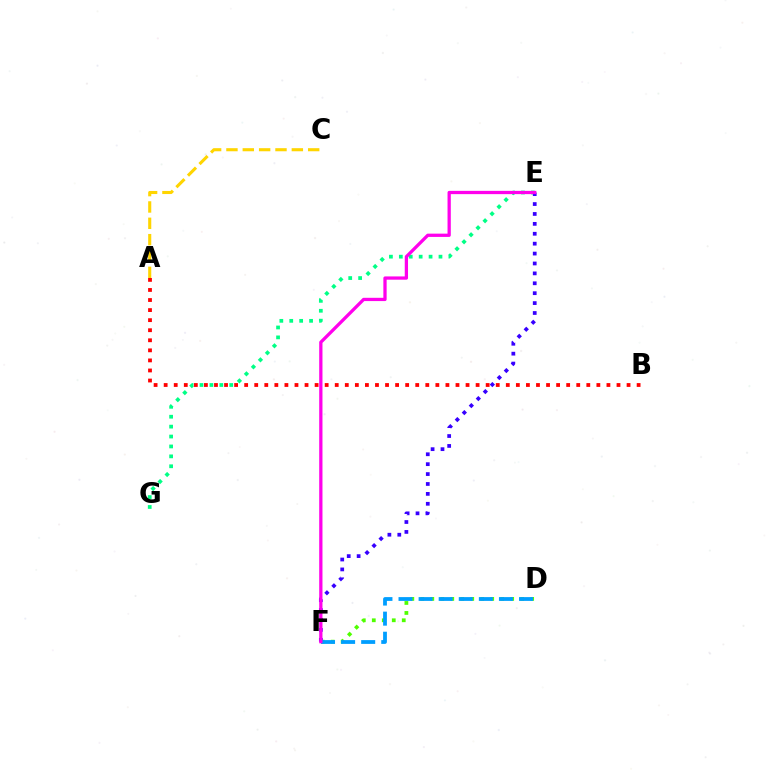{('E', 'G'): [{'color': '#00ff86', 'line_style': 'dotted', 'thickness': 2.69}], ('D', 'F'): [{'color': '#4fff00', 'line_style': 'dotted', 'thickness': 2.71}, {'color': '#009eff', 'line_style': 'dashed', 'thickness': 2.73}], ('E', 'F'): [{'color': '#3700ff', 'line_style': 'dotted', 'thickness': 2.69}, {'color': '#ff00ed', 'line_style': 'solid', 'thickness': 2.36}], ('A', 'C'): [{'color': '#ffd500', 'line_style': 'dashed', 'thickness': 2.22}], ('A', 'B'): [{'color': '#ff0000', 'line_style': 'dotted', 'thickness': 2.73}]}